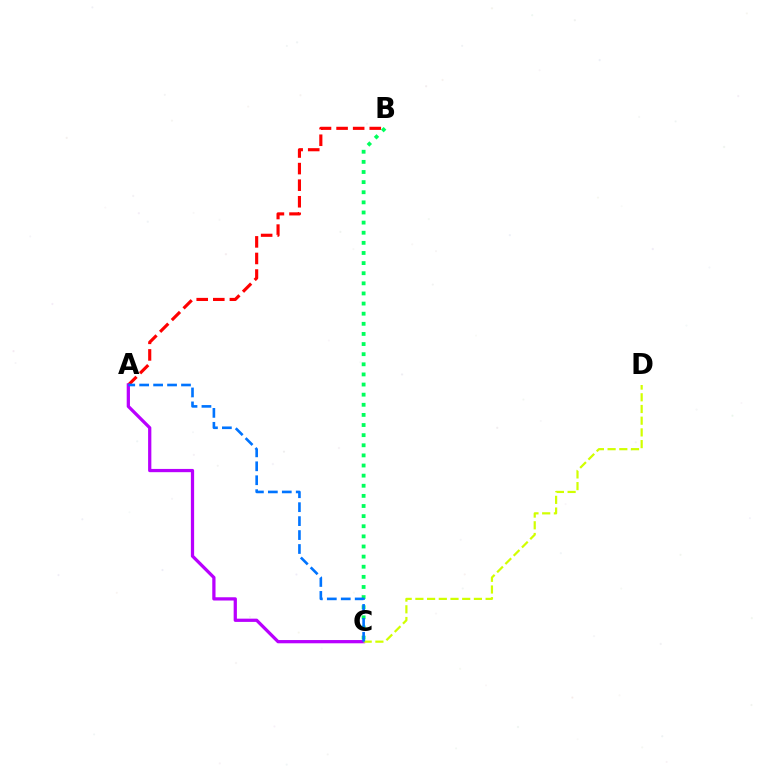{('A', 'B'): [{'color': '#ff0000', 'line_style': 'dashed', 'thickness': 2.25}], ('A', 'C'): [{'color': '#b900ff', 'line_style': 'solid', 'thickness': 2.34}, {'color': '#0074ff', 'line_style': 'dashed', 'thickness': 1.89}], ('B', 'C'): [{'color': '#00ff5c', 'line_style': 'dotted', 'thickness': 2.75}], ('C', 'D'): [{'color': '#d1ff00', 'line_style': 'dashed', 'thickness': 1.59}]}